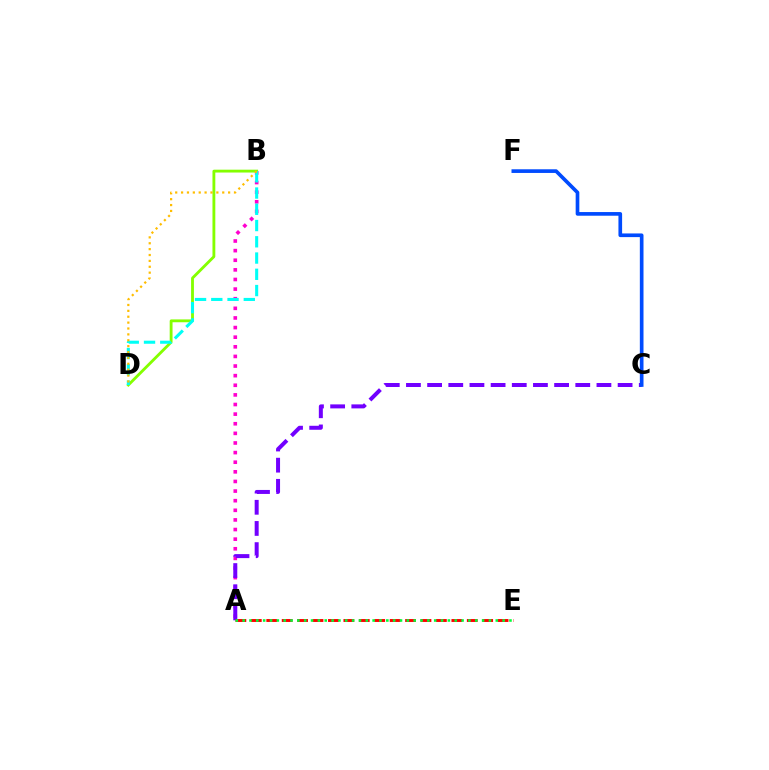{('A', 'B'): [{'color': '#ff00cf', 'line_style': 'dotted', 'thickness': 2.61}], ('A', 'C'): [{'color': '#7200ff', 'line_style': 'dashed', 'thickness': 2.88}], ('A', 'E'): [{'color': '#ff0000', 'line_style': 'dashed', 'thickness': 2.1}, {'color': '#00ff39', 'line_style': 'dotted', 'thickness': 1.86}], ('B', 'D'): [{'color': '#84ff00', 'line_style': 'solid', 'thickness': 2.04}, {'color': '#00fff6', 'line_style': 'dashed', 'thickness': 2.21}, {'color': '#ffbd00', 'line_style': 'dotted', 'thickness': 1.6}], ('C', 'F'): [{'color': '#004bff', 'line_style': 'solid', 'thickness': 2.64}]}